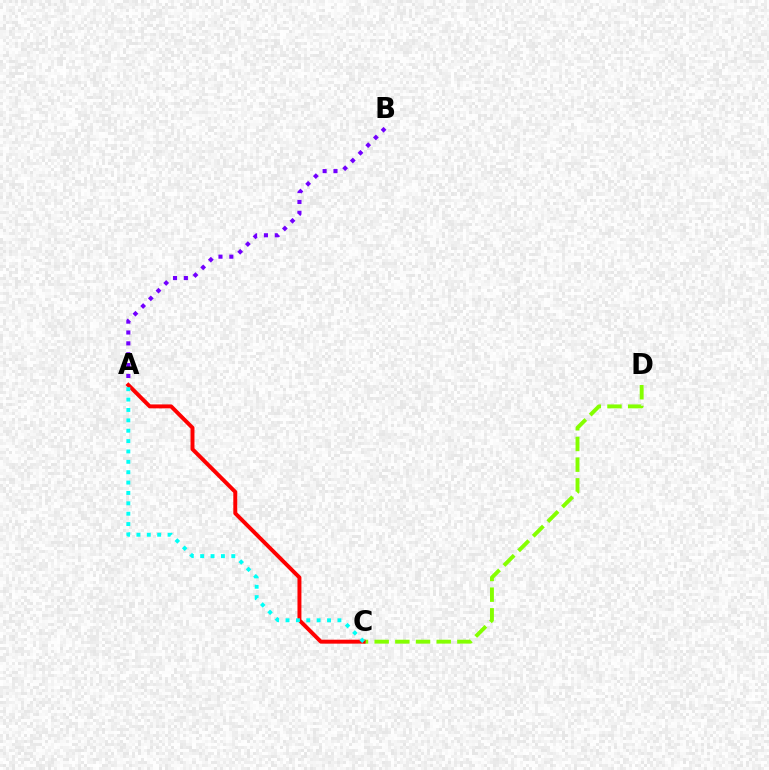{('A', 'B'): [{'color': '#7200ff', 'line_style': 'dotted', 'thickness': 2.95}], ('C', 'D'): [{'color': '#84ff00', 'line_style': 'dashed', 'thickness': 2.81}], ('A', 'C'): [{'color': '#ff0000', 'line_style': 'solid', 'thickness': 2.84}, {'color': '#00fff6', 'line_style': 'dotted', 'thickness': 2.82}]}